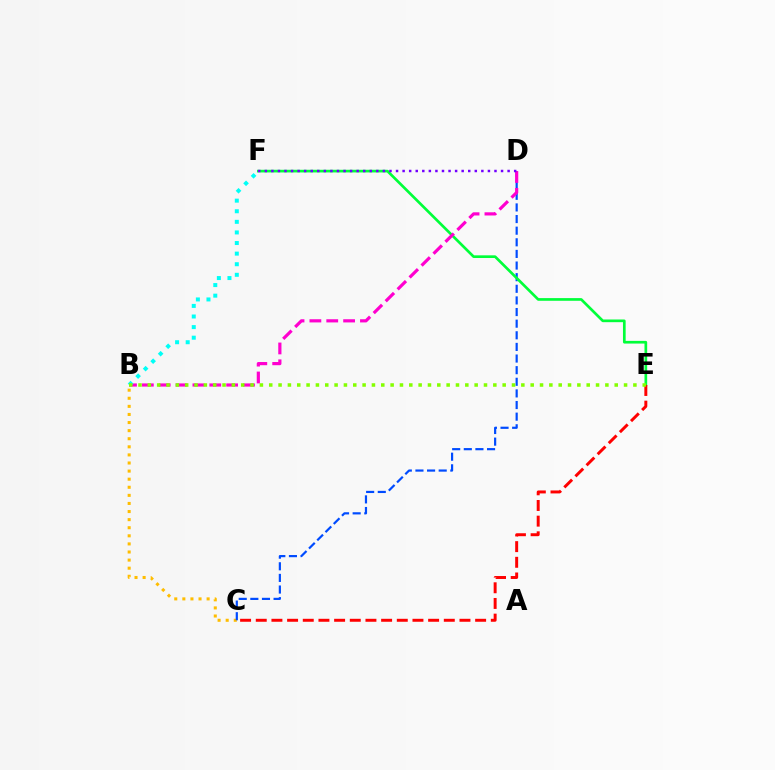{('B', 'C'): [{'color': '#ffbd00', 'line_style': 'dotted', 'thickness': 2.2}], ('C', 'D'): [{'color': '#004bff', 'line_style': 'dashed', 'thickness': 1.58}], ('E', 'F'): [{'color': '#00ff39', 'line_style': 'solid', 'thickness': 1.93}], ('B', 'D'): [{'color': '#ff00cf', 'line_style': 'dashed', 'thickness': 2.29}], ('C', 'E'): [{'color': '#ff0000', 'line_style': 'dashed', 'thickness': 2.13}], ('B', 'F'): [{'color': '#00fff6', 'line_style': 'dotted', 'thickness': 2.88}], ('D', 'F'): [{'color': '#7200ff', 'line_style': 'dotted', 'thickness': 1.78}], ('B', 'E'): [{'color': '#84ff00', 'line_style': 'dotted', 'thickness': 2.54}]}